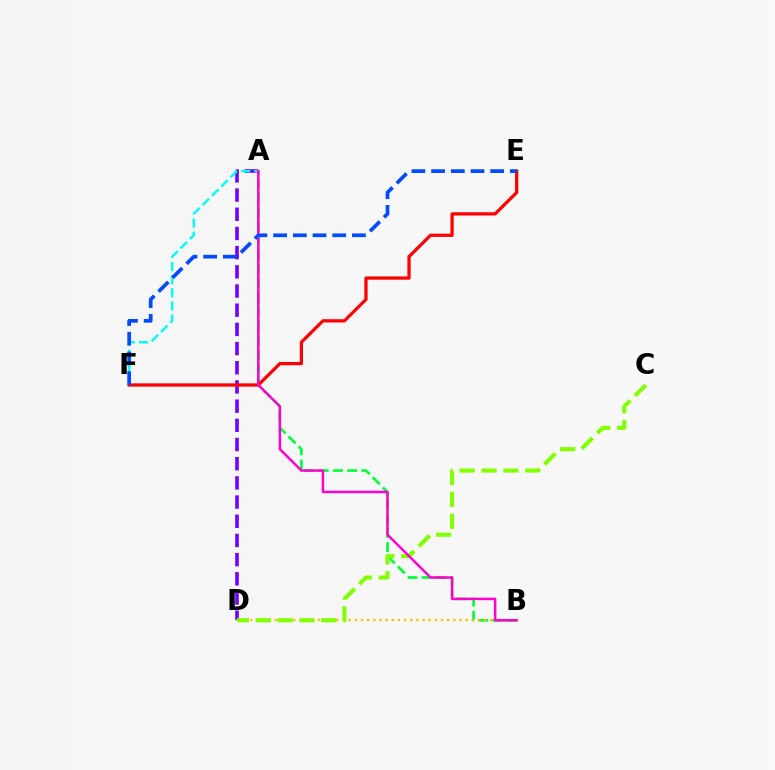{('A', 'B'): [{'color': '#00ff39', 'line_style': 'dashed', 'thickness': 1.93}, {'color': '#ff00cf', 'line_style': 'solid', 'thickness': 1.8}], ('B', 'D'): [{'color': '#ffbd00', 'line_style': 'dotted', 'thickness': 1.67}], ('A', 'D'): [{'color': '#7200ff', 'line_style': 'dashed', 'thickness': 2.61}], ('C', 'D'): [{'color': '#84ff00', 'line_style': 'dashed', 'thickness': 2.97}], ('A', 'F'): [{'color': '#00fff6', 'line_style': 'dashed', 'thickness': 1.78}], ('E', 'F'): [{'color': '#ff0000', 'line_style': 'solid', 'thickness': 2.35}, {'color': '#004bff', 'line_style': 'dashed', 'thickness': 2.68}]}